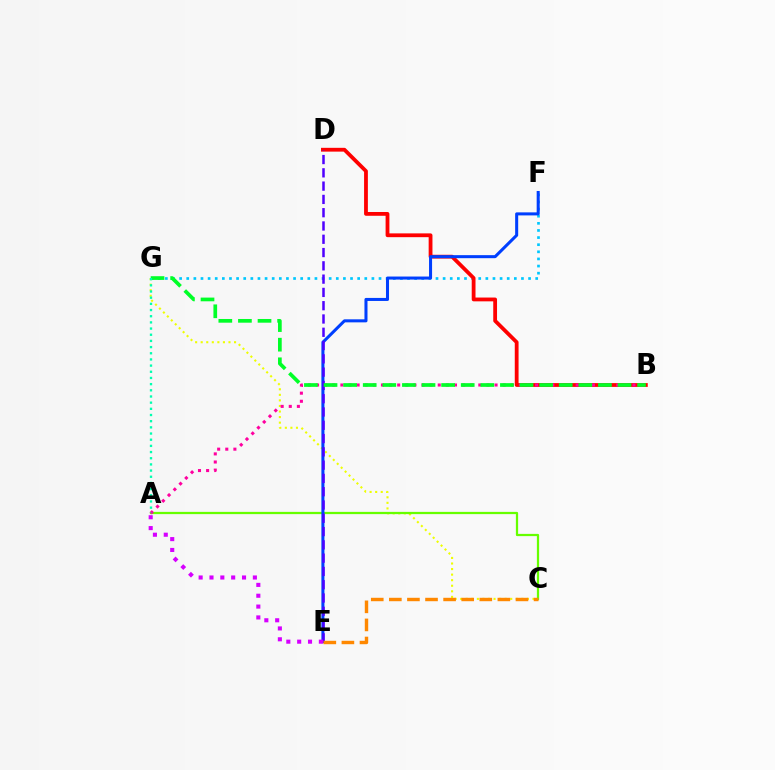{('F', 'G'): [{'color': '#00c7ff', 'line_style': 'dotted', 'thickness': 1.93}], ('C', 'G'): [{'color': '#eeff00', 'line_style': 'dotted', 'thickness': 1.51}], ('B', 'D'): [{'color': '#ff0000', 'line_style': 'solid', 'thickness': 2.73}], ('A', 'C'): [{'color': '#66ff00', 'line_style': 'solid', 'thickness': 1.61}], ('E', 'F'): [{'color': '#003fff', 'line_style': 'solid', 'thickness': 2.19}], ('A', 'B'): [{'color': '#ff00a0', 'line_style': 'dotted', 'thickness': 2.2}], ('D', 'E'): [{'color': '#4f00ff', 'line_style': 'dashed', 'thickness': 1.8}], ('B', 'G'): [{'color': '#00ff27', 'line_style': 'dashed', 'thickness': 2.66}], ('A', 'E'): [{'color': '#d600ff', 'line_style': 'dotted', 'thickness': 2.95}], ('A', 'G'): [{'color': '#00ffaf', 'line_style': 'dotted', 'thickness': 1.68}], ('C', 'E'): [{'color': '#ff8800', 'line_style': 'dashed', 'thickness': 2.46}]}